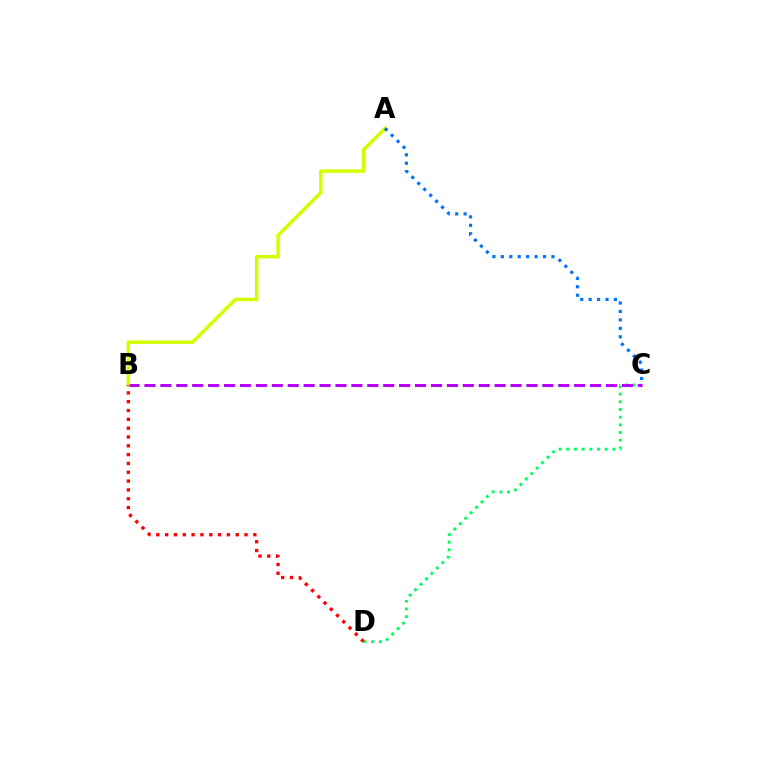{('C', 'D'): [{'color': '#00ff5c', 'line_style': 'dotted', 'thickness': 2.09}], ('B', 'C'): [{'color': '#b900ff', 'line_style': 'dashed', 'thickness': 2.16}], ('A', 'B'): [{'color': '#d1ff00', 'line_style': 'solid', 'thickness': 2.51}], ('B', 'D'): [{'color': '#ff0000', 'line_style': 'dotted', 'thickness': 2.4}], ('A', 'C'): [{'color': '#0074ff', 'line_style': 'dotted', 'thickness': 2.29}]}